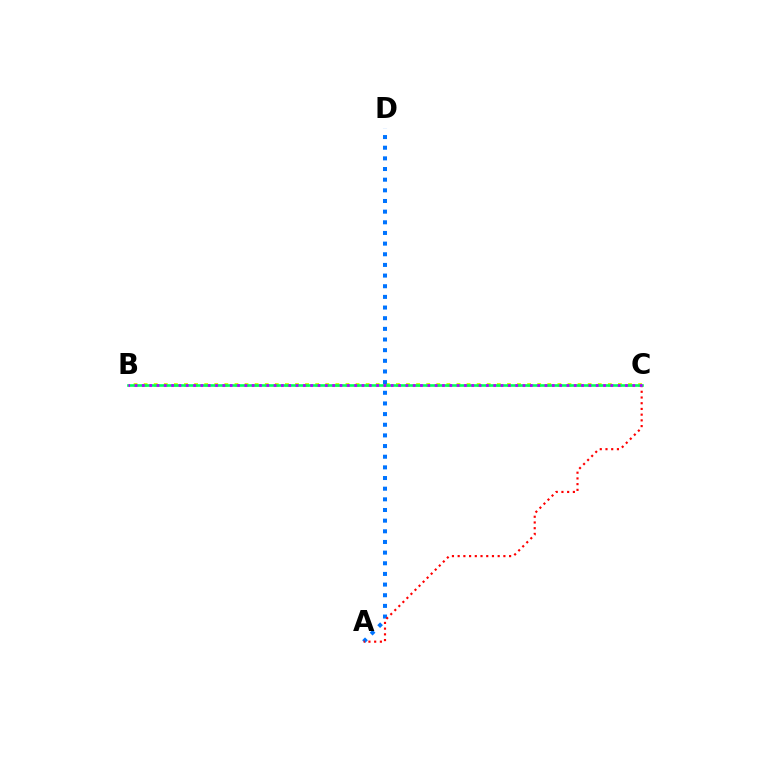{('B', 'C'): [{'color': '#d1ff00', 'line_style': 'dotted', 'thickness': 2.74}, {'color': '#00ff5c', 'line_style': 'solid', 'thickness': 1.89}, {'color': '#b900ff', 'line_style': 'dotted', 'thickness': 1.99}], ('A', 'D'): [{'color': '#0074ff', 'line_style': 'dotted', 'thickness': 2.9}], ('A', 'C'): [{'color': '#ff0000', 'line_style': 'dotted', 'thickness': 1.55}]}